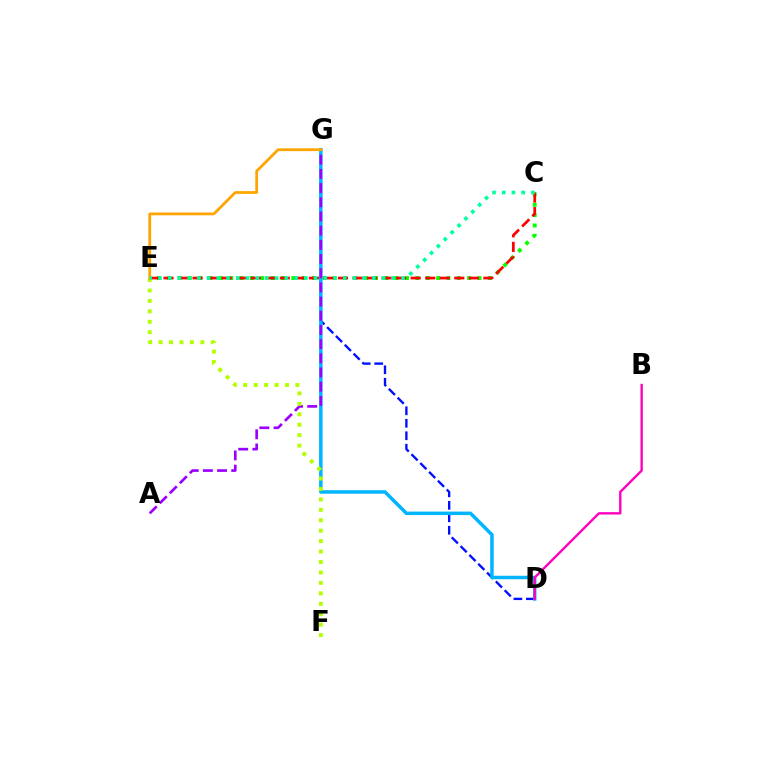{('D', 'G'): [{'color': '#0010ff', 'line_style': 'dashed', 'thickness': 1.69}, {'color': '#00b5ff', 'line_style': 'solid', 'thickness': 2.51}], ('C', 'E'): [{'color': '#08ff00', 'line_style': 'dotted', 'thickness': 2.81}, {'color': '#ff0000', 'line_style': 'dashed', 'thickness': 1.98}, {'color': '#00ff9d', 'line_style': 'dotted', 'thickness': 2.64}], ('A', 'G'): [{'color': '#9b00ff', 'line_style': 'dashed', 'thickness': 1.93}], ('B', 'D'): [{'color': '#ff00bd', 'line_style': 'solid', 'thickness': 1.71}], ('E', 'F'): [{'color': '#b3ff00', 'line_style': 'dotted', 'thickness': 2.84}], ('E', 'G'): [{'color': '#ffa500', 'line_style': 'solid', 'thickness': 2.0}]}